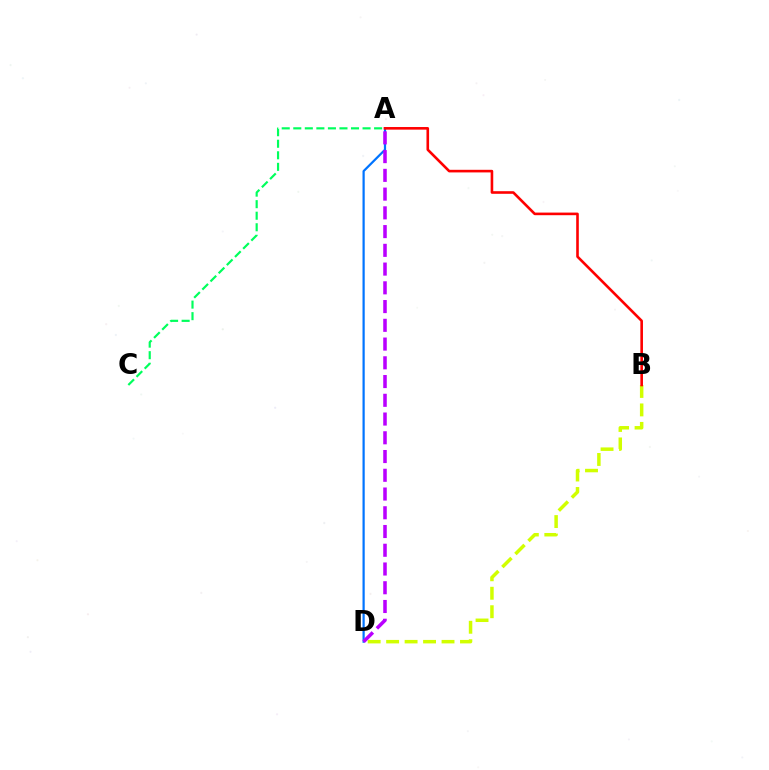{('B', 'D'): [{'color': '#d1ff00', 'line_style': 'dashed', 'thickness': 2.51}], ('A', 'D'): [{'color': '#0074ff', 'line_style': 'solid', 'thickness': 1.6}, {'color': '#b900ff', 'line_style': 'dashed', 'thickness': 2.55}], ('A', 'B'): [{'color': '#ff0000', 'line_style': 'solid', 'thickness': 1.88}], ('A', 'C'): [{'color': '#00ff5c', 'line_style': 'dashed', 'thickness': 1.57}]}